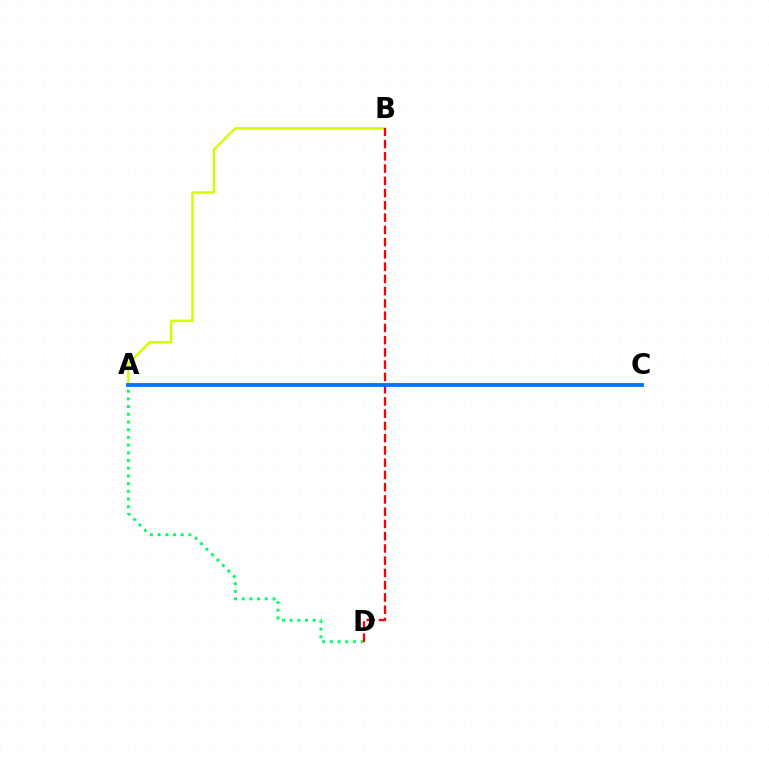{('A', 'B'): [{'color': '#d1ff00', 'line_style': 'solid', 'thickness': 1.79}], ('A', 'C'): [{'color': '#b900ff', 'line_style': 'solid', 'thickness': 1.77}, {'color': '#0074ff', 'line_style': 'solid', 'thickness': 2.72}], ('A', 'D'): [{'color': '#00ff5c', 'line_style': 'dotted', 'thickness': 2.09}], ('B', 'D'): [{'color': '#ff0000', 'line_style': 'dashed', 'thickness': 1.66}]}